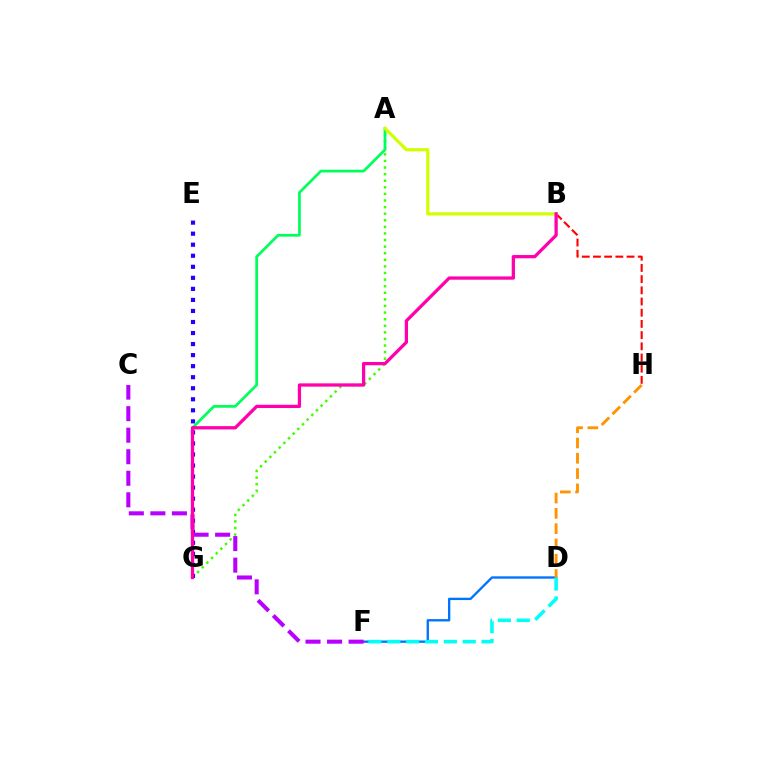{('D', 'F'): [{'color': '#0074ff', 'line_style': 'solid', 'thickness': 1.69}, {'color': '#00fff6', 'line_style': 'dashed', 'thickness': 2.56}], ('D', 'H'): [{'color': '#ff9400', 'line_style': 'dashed', 'thickness': 2.08}], ('A', 'G'): [{'color': '#3dff00', 'line_style': 'dotted', 'thickness': 1.79}, {'color': '#00ff5c', 'line_style': 'solid', 'thickness': 1.96}], ('B', 'H'): [{'color': '#ff0000', 'line_style': 'dashed', 'thickness': 1.52}], ('E', 'G'): [{'color': '#2500ff', 'line_style': 'dotted', 'thickness': 3.0}], ('C', 'F'): [{'color': '#b900ff', 'line_style': 'dashed', 'thickness': 2.93}], ('A', 'B'): [{'color': '#d1ff00', 'line_style': 'solid', 'thickness': 2.3}], ('B', 'G'): [{'color': '#ff00ac', 'line_style': 'solid', 'thickness': 2.35}]}